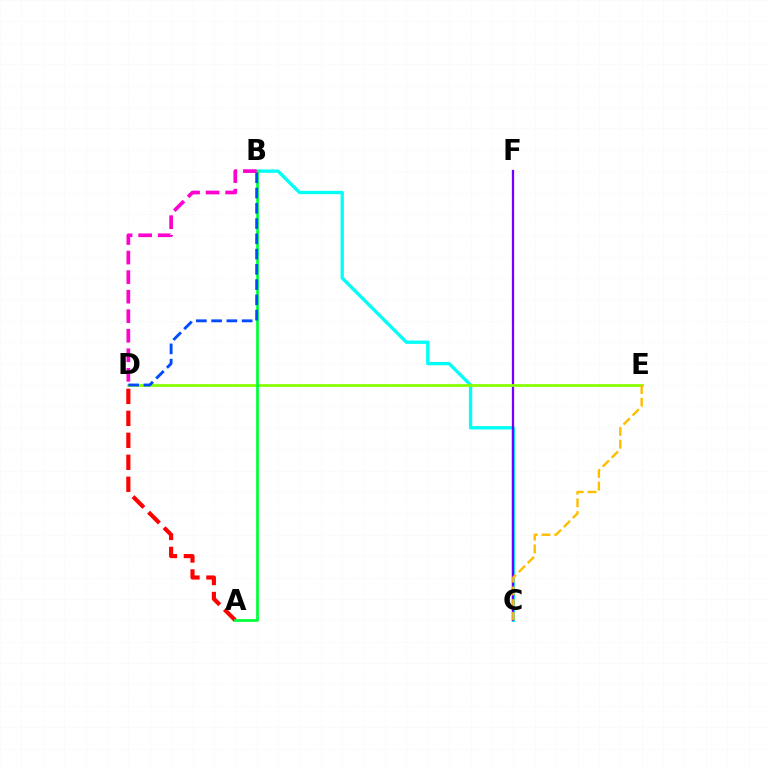{('B', 'C'): [{'color': '#00fff6', 'line_style': 'solid', 'thickness': 2.39}], ('A', 'D'): [{'color': '#ff0000', 'line_style': 'dashed', 'thickness': 2.98}], ('C', 'F'): [{'color': '#7200ff', 'line_style': 'solid', 'thickness': 1.63}], ('D', 'E'): [{'color': '#84ff00', 'line_style': 'solid', 'thickness': 1.97}], ('A', 'B'): [{'color': '#00ff39', 'line_style': 'solid', 'thickness': 1.97}], ('B', 'D'): [{'color': '#004bff', 'line_style': 'dashed', 'thickness': 2.07}, {'color': '#ff00cf', 'line_style': 'dashed', 'thickness': 2.65}], ('C', 'E'): [{'color': '#ffbd00', 'line_style': 'dashed', 'thickness': 1.73}]}